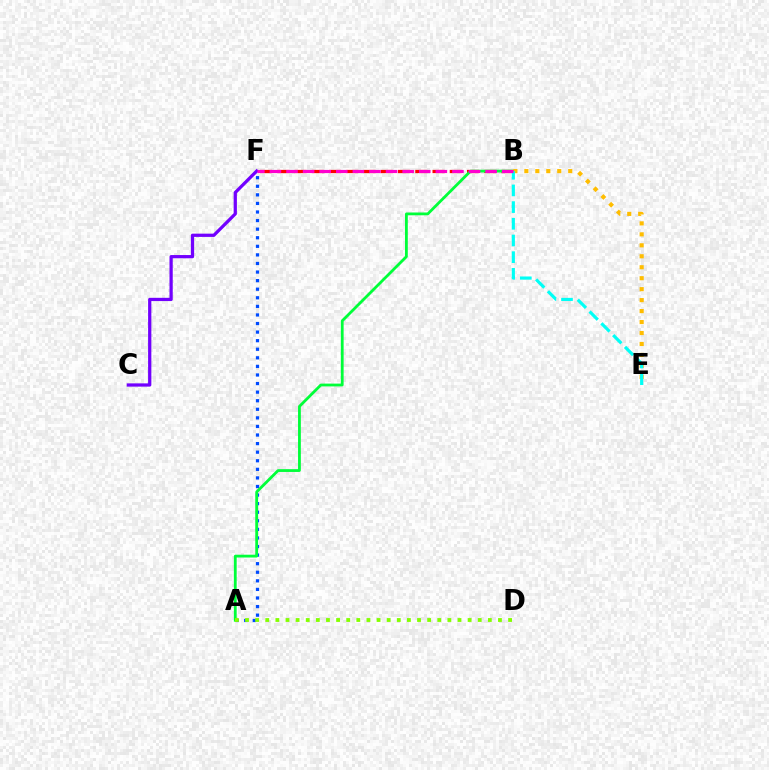{('A', 'F'): [{'color': '#004bff', 'line_style': 'dotted', 'thickness': 2.33}], ('C', 'F'): [{'color': '#7200ff', 'line_style': 'solid', 'thickness': 2.34}], ('B', 'F'): [{'color': '#ff0000', 'line_style': 'dashed', 'thickness': 2.34}, {'color': '#ff00cf', 'line_style': 'dashed', 'thickness': 2.25}], ('A', 'B'): [{'color': '#00ff39', 'line_style': 'solid', 'thickness': 2.02}], ('B', 'E'): [{'color': '#ffbd00', 'line_style': 'dotted', 'thickness': 2.98}, {'color': '#00fff6', 'line_style': 'dashed', 'thickness': 2.27}], ('A', 'D'): [{'color': '#84ff00', 'line_style': 'dotted', 'thickness': 2.75}]}